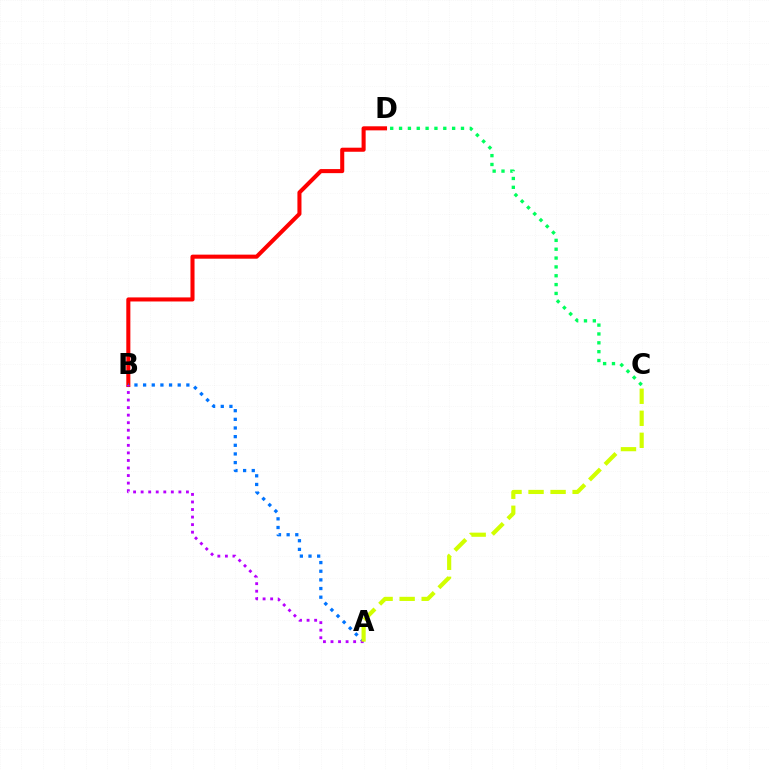{('C', 'D'): [{'color': '#00ff5c', 'line_style': 'dotted', 'thickness': 2.4}], ('B', 'D'): [{'color': '#ff0000', 'line_style': 'solid', 'thickness': 2.93}], ('A', 'B'): [{'color': '#0074ff', 'line_style': 'dotted', 'thickness': 2.35}, {'color': '#b900ff', 'line_style': 'dotted', 'thickness': 2.05}], ('A', 'C'): [{'color': '#d1ff00', 'line_style': 'dashed', 'thickness': 2.99}]}